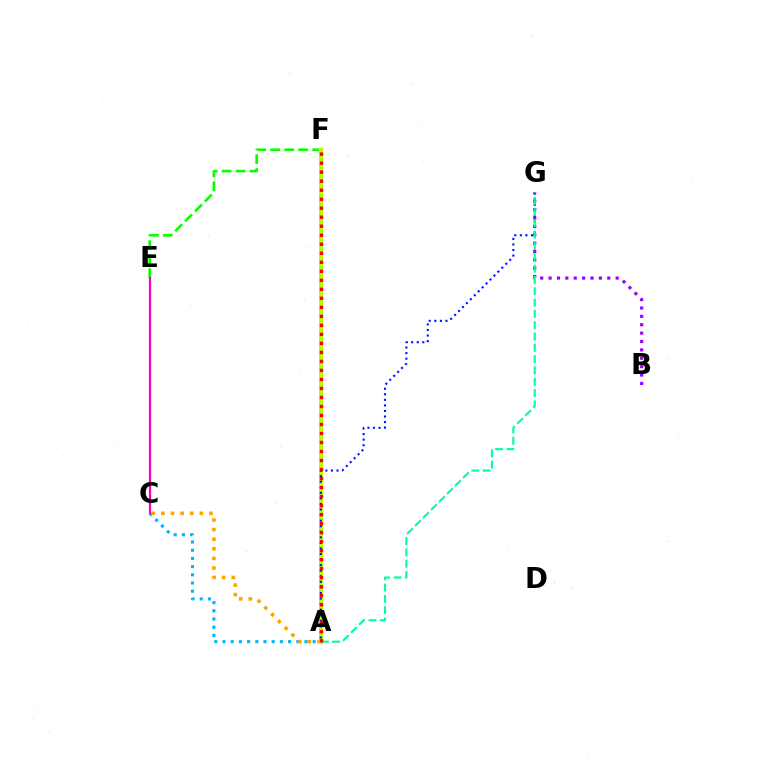{('A', 'C'): [{'color': '#00b5ff', 'line_style': 'dotted', 'thickness': 2.23}, {'color': '#ffa500', 'line_style': 'dotted', 'thickness': 2.61}], ('E', 'F'): [{'color': '#08ff00', 'line_style': 'dashed', 'thickness': 1.9}], ('B', 'G'): [{'color': '#9b00ff', 'line_style': 'dotted', 'thickness': 2.28}], ('A', 'F'): [{'color': '#b3ff00', 'line_style': 'solid', 'thickness': 2.92}, {'color': '#ff0000', 'line_style': 'dotted', 'thickness': 2.45}], ('C', 'E'): [{'color': '#ff00bd', 'line_style': 'solid', 'thickness': 1.62}], ('A', 'G'): [{'color': '#0010ff', 'line_style': 'dotted', 'thickness': 1.51}, {'color': '#00ff9d', 'line_style': 'dashed', 'thickness': 1.54}]}